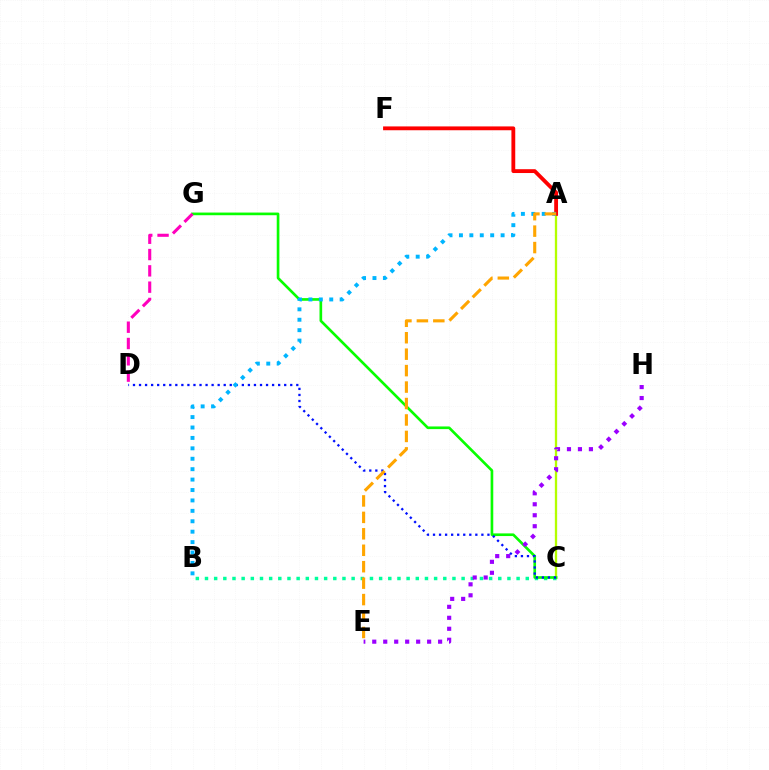{('A', 'C'): [{'color': '#b3ff00', 'line_style': 'solid', 'thickness': 1.67}], ('A', 'F'): [{'color': '#ff0000', 'line_style': 'solid', 'thickness': 2.76}], ('B', 'C'): [{'color': '#00ff9d', 'line_style': 'dotted', 'thickness': 2.49}], ('C', 'G'): [{'color': '#08ff00', 'line_style': 'solid', 'thickness': 1.91}], ('C', 'D'): [{'color': '#0010ff', 'line_style': 'dotted', 'thickness': 1.64}], ('A', 'B'): [{'color': '#00b5ff', 'line_style': 'dotted', 'thickness': 2.83}], ('E', 'H'): [{'color': '#9b00ff', 'line_style': 'dotted', 'thickness': 2.98}], ('A', 'E'): [{'color': '#ffa500', 'line_style': 'dashed', 'thickness': 2.23}], ('D', 'G'): [{'color': '#ff00bd', 'line_style': 'dashed', 'thickness': 2.21}]}